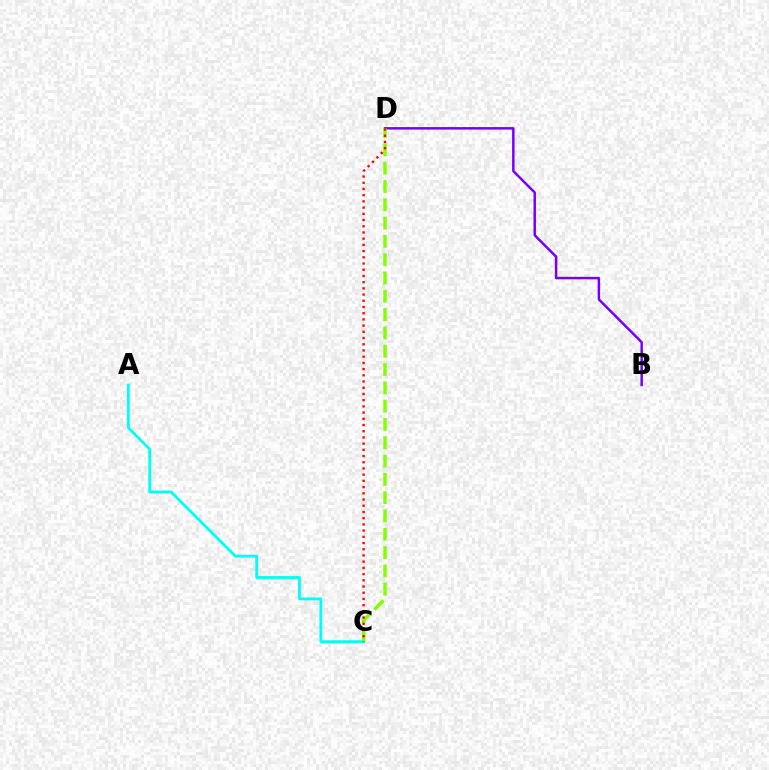{('B', 'D'): [{'color': '#7200ff', 'line_style': 'solid', 'thickness': 1.78}], ('A', 'C'): [{'color': '#00fff6', 'line_style': 'solid', 'thickness': 2.02}], ('C', 'D'): [{'color': '#84ff00', 'line_style': 'dashed', 'thickness': 2.49}, {'color': '#ff0000', 'line_style': 'dotted', 'thickness': 1.69}]}